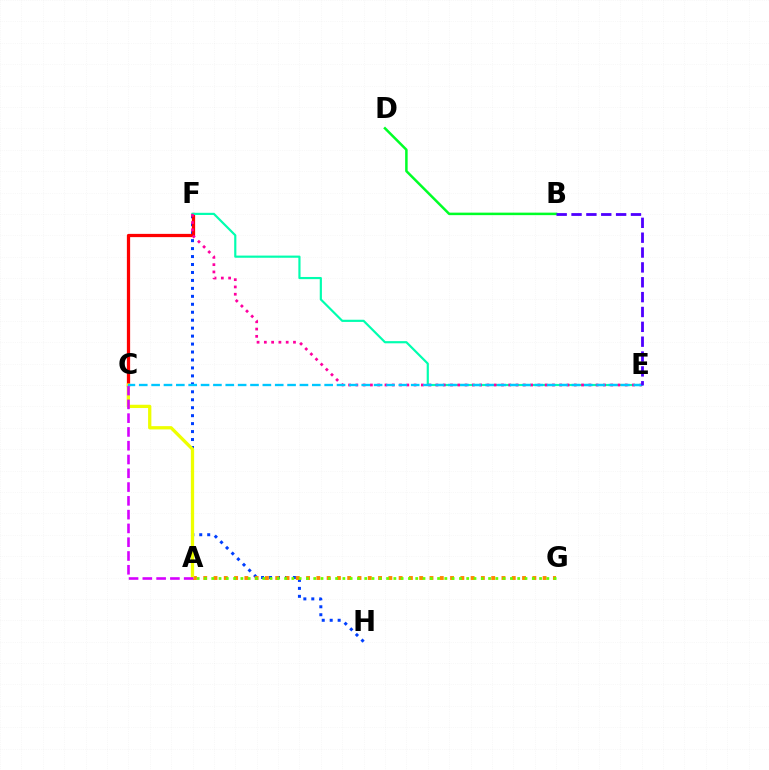{('F', 'H'): [{'color': '#003fff', 'line_style': 'dotted', 'thickness': 2.16}], ('C', 'F'): [{'color': '#ff0000', 'line_style': 'solid', 'thickness': 2.34}], ('E', 'F'): [{'color': '#00ffaf', 'line_style': 'solid', 'thickness': 1.57}, {'color': '#ff00a0', 'line_style': 'dotted', 'thickness': 1.98}], ('A', 'G'): [{'color': '#ff8800', 'line_style': 'dotted', 'thickness': 2.79}, {'color': '#66ff00', 'line_style': 'dotted', 'thickness': 1.98}], ('A', 'C'): [{'color': '#eeff00', 'line_style': 'solid', 'thickness': 2.36}, {'color': '#d600ff', 'line_style': 'dashed', 'thickness': 1.87}], ('C', 'E'): [{'color': '#00c7ff', 'line_style': 'dashed', 'thickness': 1.68}], ('B', 'D'): [{'color': '#00ff27', 'line_style': 'solid', 'thickness': 1.8}], ('B', 'E'): [{'color': '#4f00ff', 'line_style': 'dashed', 'thickness': 2.02}]}